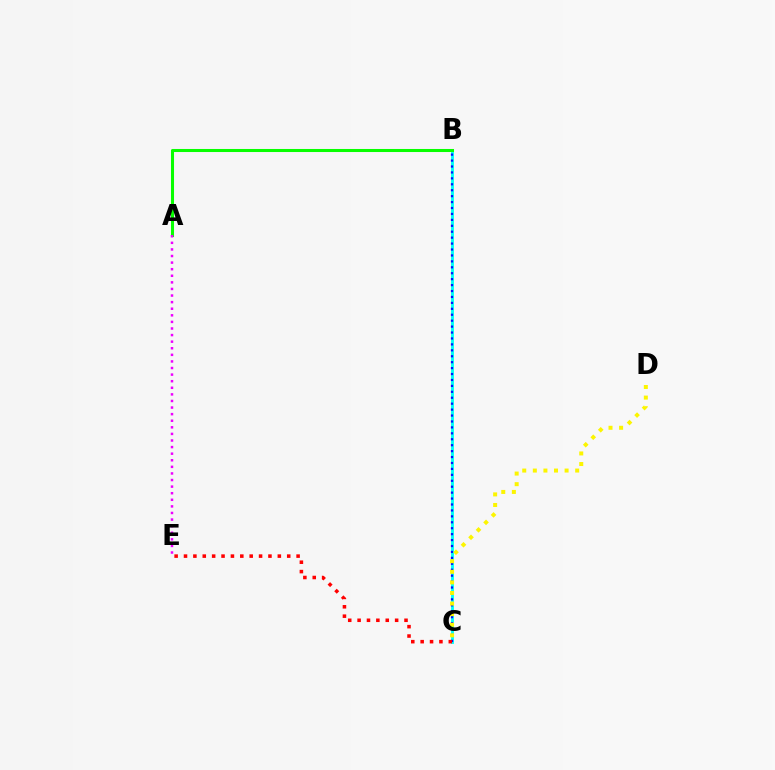{('B', 'C'): [{'color': '#00fff6', 'line_style': 'solid', 'thickness': 2.06}, {'color': '#0010ff', 'line_style': 'dotted', 'thickness': 1.61}], ('A', 'B'): [{'color': '#08ff00', 'line_style': 'solid', 'thickness': 2.19}], ('A', 'E'): [{'color': '#ee00ff', 'line_style': 'dotted', 'thickness': 1.79}], ('C', 'D'): [{'color': '#fcf500', 'line_style': 'dotted', 'thickness': 2.88}], ('C', 'E'): [{'color': '#ff0000', 'line_style': 'dotted', 'thickness': 2.55}]}